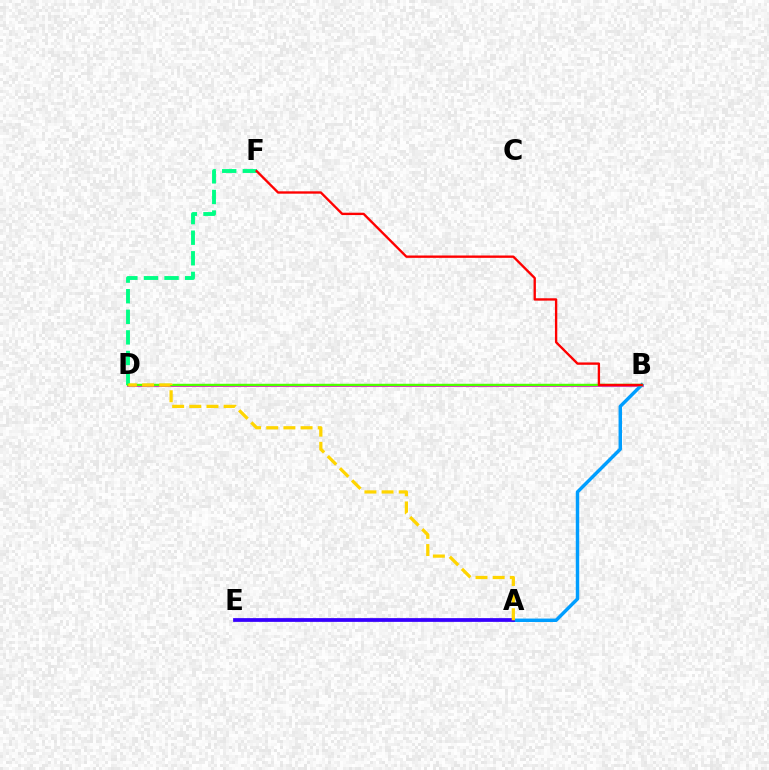{('B', 'D'): [{'color': '#ff00ed', 'line_style': 'solid', 'thickness': 2.02}, {'color': '#4fff00', 'line_style': 'solid', 'thickness': 1.76}], ('A', 'B'): [{'color': '#009eff', 'line_style': 'solid', 'thickness': 2.47}], ('D', 'F'): [{'color': '#00ff86', 'line_style': 'dashed', 'thickness': 2.8}], ('B', 'F'): [{'color': '#ff0000', 'line_style': 'solid', 'thickness': 1.69}], ('A', 'E'): [{'color': '#3700ff', 'line_style': 'solid', 'thickness': 2.7}], ('A', 'D'): [{'color': '#ffd500', 'line_style': 'dashed', 'thickness': 2.33}]}